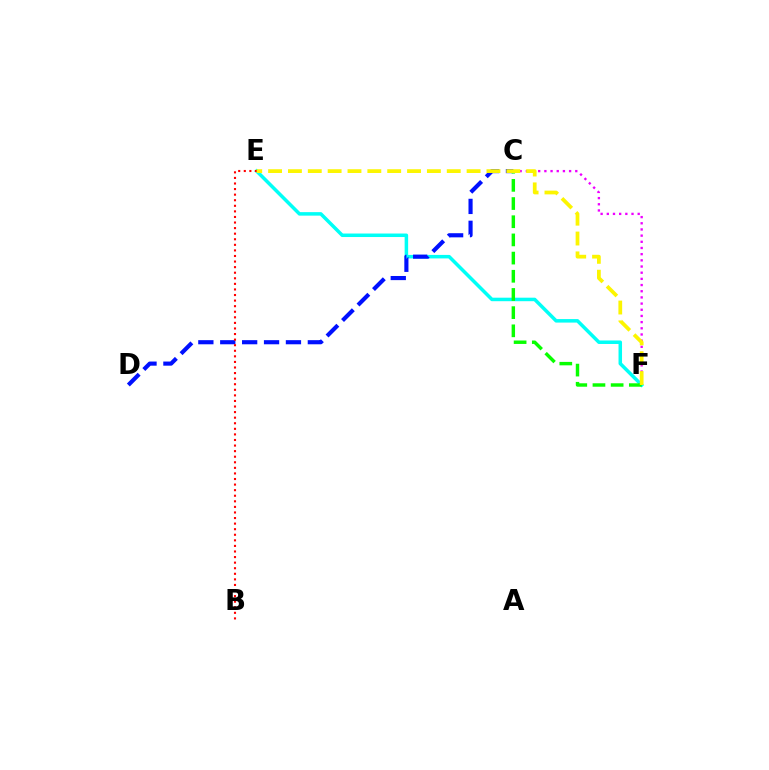{('E', 'F'): [{'color': '#00fff6', 'line_style': 'solid', 'thickness': 2.52}, {'color': '#fcf500', 'line_style': 'dashed', 'thickness': 2.7}], ('C', 'F'): [{'color': '#ee00ff', 'line_style': 'dotted', 'thickness': 1.68}, {'color': '#08ff00', 'line_style': 'dashed', 'thickness': 2.47}], ('C', 'D'): [{'color': '#0010ff', 'line_style': 'dashed', 'thickness': 2.98}], ('B', 'E'): [{'color': '#ff0000', 'line_style': 'dotted', 'thickness': 1.51}]}